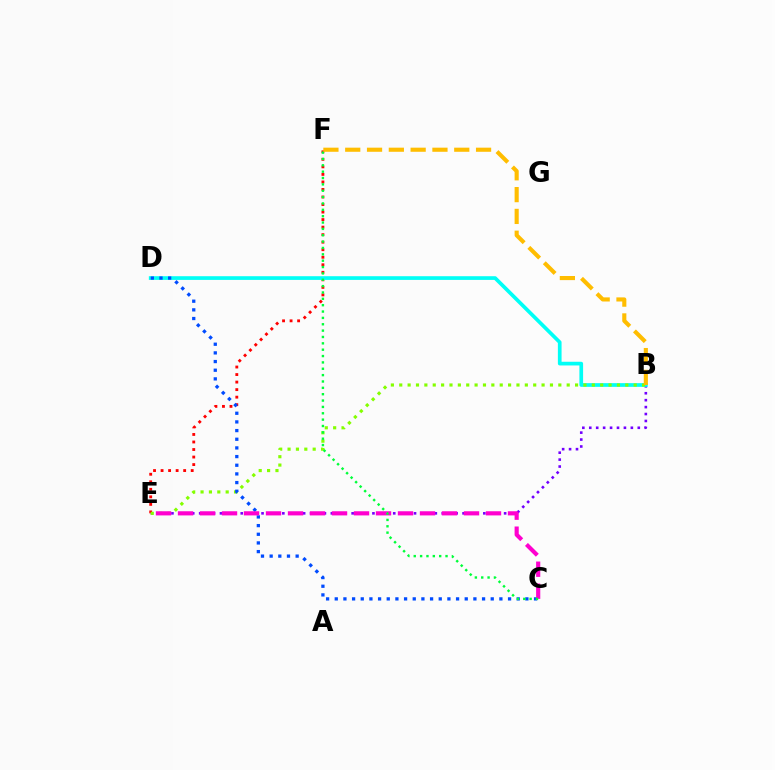{('B', 'E'): [{'color': '#7200ff', 'line_style': 'dotted', 'thickness': 1.88}, {'color': '#84ff00', 'line_style': 'dotted', 'thickness': 2.27}], ('E', 'F'): [{'color': '#ff0000', 'line_style': 'dotted', 'thickness': 2.05}], ('B', 'D'): [{'color': '#00fff6', 'line_style': 'solid', 'thickness': 2.66}], ('C', 'D'): [{'color': '#004bff', 'line_style': 'dotted', 'thickness': 2.35}], ('C', 'E'): [{'color': '#ff00cf', 'line_style': 'dashed', 'thickness': 2.99}], ('C', 'F'): [{'color': '#00ff39', 'line_style': 'dotted', 'thickness': 1.73}], ('B', 'F'): [{'color': '#ffbd00', 'line_style': 'dashed', 'thickness': 2.96}]}